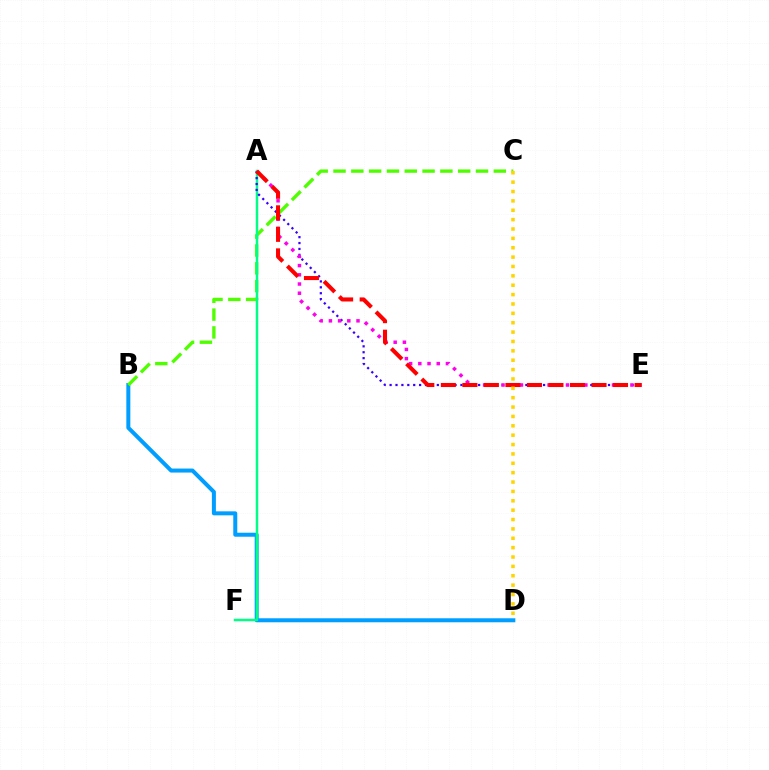{('B', 'D'): [{'color': '#009eff', 'line_style': 'solid', 'thickness': 2.88}], ('B', 'C'): [{'color': '#4fff00', 'line_style': 'dashed', 'thickness': 2.42}], ('A', 'F'): [{'color': '#00ff86', 'line_style': 'solid', 'thickness': 1.79}], ('A', 'E'): [{'color': '#3700ff', 'line_style': 'dotted', 'thickness': 1.6}, {'color': '#ff00ed', 'line_style': 'dotted', 'thickness': 2.5}, {'color': '#ff0000', 'line_style': 'dashed', 'thickness': 2.92}], ('C', 'D'): [{'color': '#ffd500', 'line_style': 'dotted', 'thickness': 2.55}]}